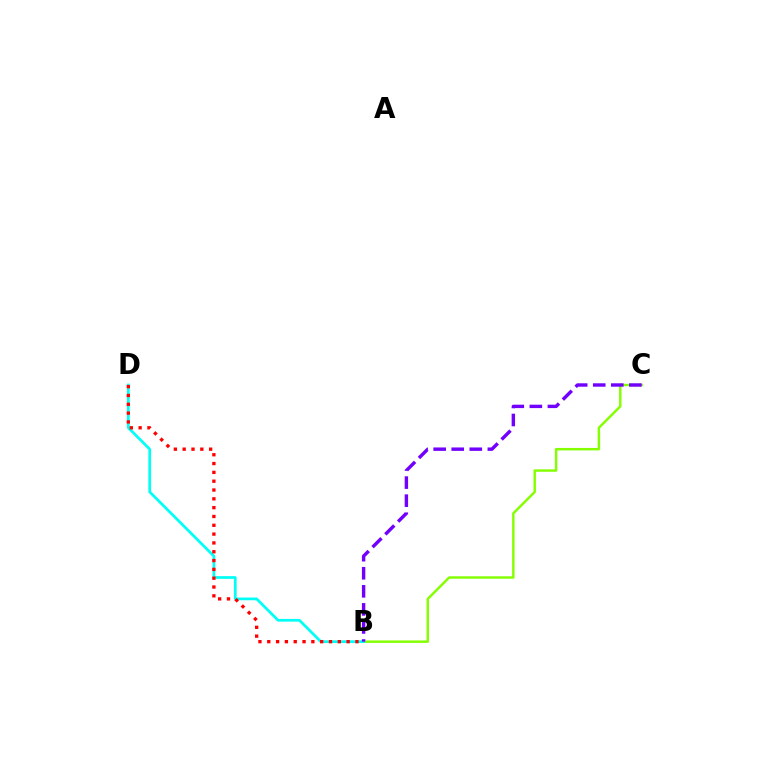{('B', 'C'): [{'color': '#84ff00', 'line_style': 'solid', 'thickness': 1.76}, {'color': '#7200ff', 'line_style': 'dashed', 'thickness': 2.45}], ('B', 'D'): [{'color': '#00fff6', 'line_style': 'solid', 'thickness': 1.96}, {'color': '#ff0000', 'line_style': 'dotted', 'thickness': 2.4}]}